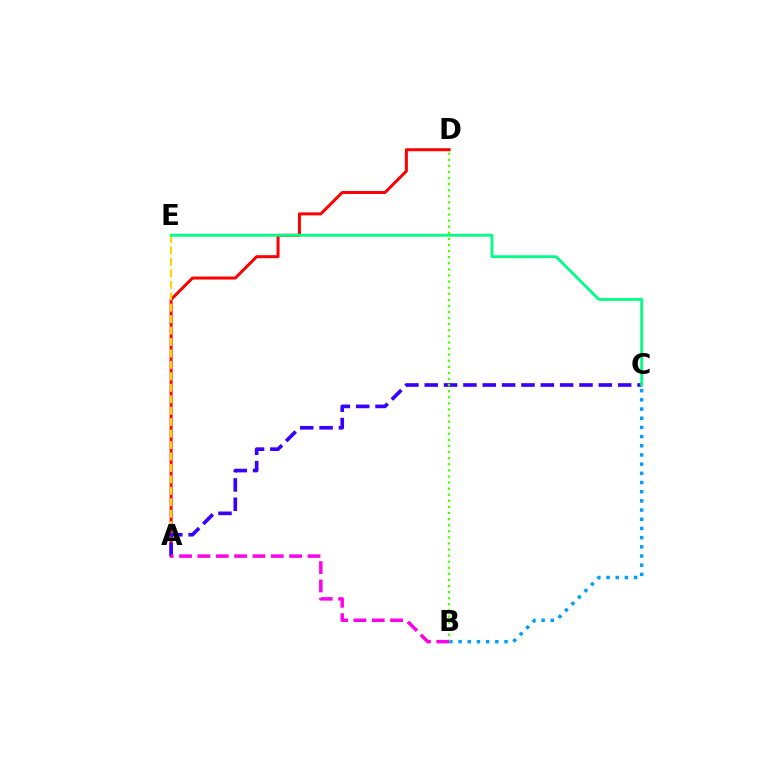{('A', 'D'): [{'color': '#ff0000', 'line_style': 'solid', 'thickness': 2.15}], ('A', 'E'): [{'color': '#ffd500', 'line_style': 'dashed', 'thickness': 1.56}], ('A', 'C'): [{'color': '#3700ff', 'line_style': 'dashed', 'thickness': 2.63}], ('B', 'C'): [{'color': '#009eff', 'line_style': 'dotted', 'thickness': 2.5}], ('C', 'E'): [{'color': '#00ff86', 'line_style': 'solid', 'thickness': 2.03}], ('B', 'D'): [{'color': '#4fff00', 'line_style': 'dotted', 'thickness': 1.65}], ('A', 'B'): [{'color': '#ff00ed', 'line_style': 'dashed', 'thickness': 2.49}]}